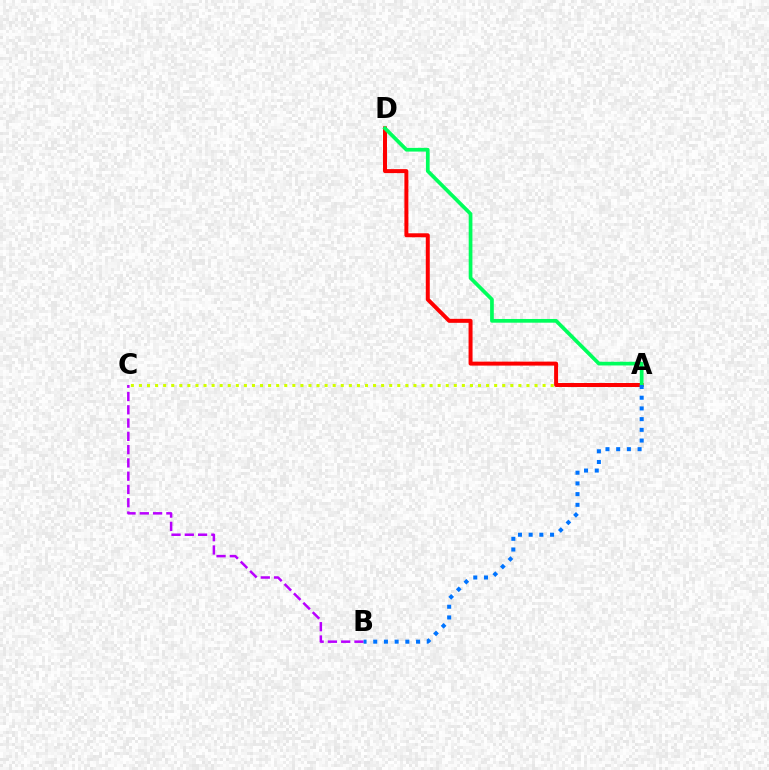{('A', 'C'): [{'color': '#d1ff00', 'line_style': 'dotted', 'thickness': 2.19}], ('A', 'D'): [{'color': '#ff0000', 'line_style': 'solid', 'thickness': 2.87}, {'color': '#00ff5c', 'line_style': 'solid', 'thickness': 2.67}], ('B', 'C'): [{'color': '#b900ff', 'line_style': 'dashed', 'thickness': 1.8}], ('A', 'B'): [{'color': '#0074ff', 'line_style': 'dotted', 'thickness': 2.91}]}